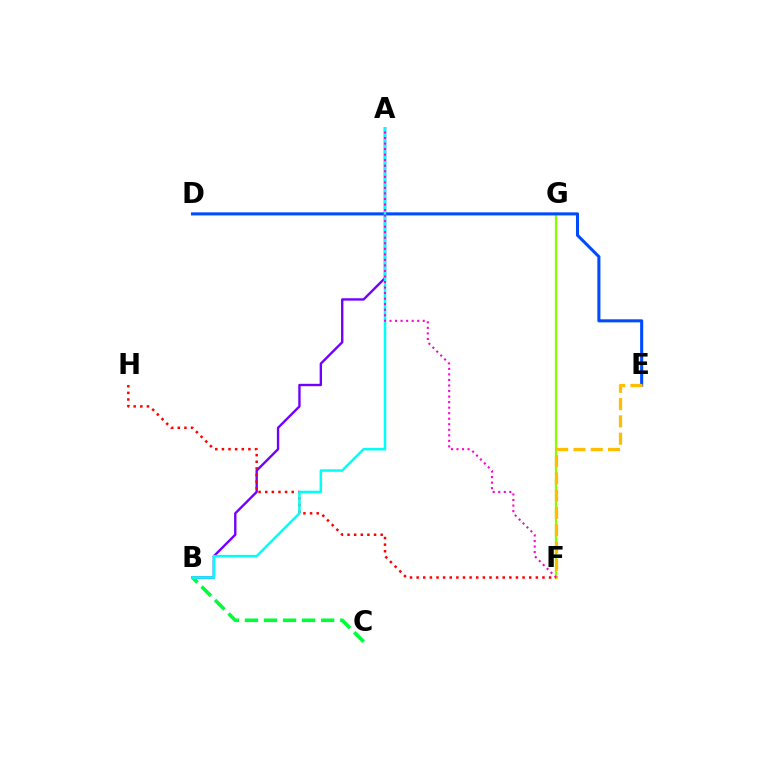{('F', 'G'): [{'color': '#84ff00', 'line_style': 'solid', 'thickness': 1.62}], ('D', 'E'): [{'color': '#004bff', 'line_style': 'solid', 'thickness': 2.21}], ('A', 'B'): [{'color': '#7200ff', 'line_style': 'solid', 'thickness': 1.71}, {'color': '#00fff6', 'line_style': 'solid', 'thickness': 1.81}], ('B', 'C'): [{'color': '#00ff39', 'line_style': 'dashed', 'thickness': 2.59}], ('E', 'F'): [{'color': '#ffbd00', 'line_style': 'dashed', 'thickness': 2.35}], ('F', 'H'): [{'color': '#ff0000', 'line_style': 'dotted', 'thickness': 1.8}], ('A', 'F'): [{'color': '#ff00cf', 'line_style': 'dotted', 'thickness': 1.5}]}